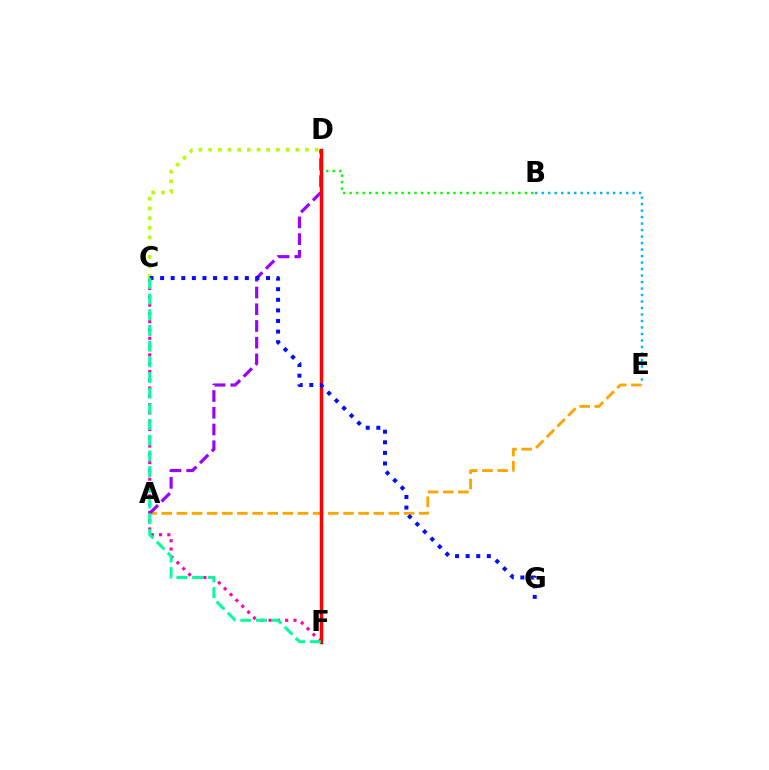{('B', 'E'): [{'color': '#00b5ff', 'line_style': 'dotted', 'thickness': 1.76}], ('C', 'D'): [{'color': '#b3ff00', 'line_style': 'dotted', 'thickness': 2.63}], ('C', 'F'): [{'color': '#ff00bd', 'line_style': 'dotted', 'thickness': 2.25}, {'color': '#00ff9d', 'line_style': 'dashed', 'thickness': 2.13}], ('A', 'E'): [{'color': '#ffa500', 'line_style': 'dashed', 'thickness': 2.06}], ('B', 'D'): [{'color': '#08ff00', 'line_style': 'dotted', 'thickness': 1.76}], ('A', 'D'): [{'color': '#9b00ff', 'line_style': 'dashed', 'thickness': 2.27}], ('D', 'F'): [{'color': '#ff0000', 'line_style': 'solid', 'thickness': 2.51}], ('C', 'G'): [{'color': '#0010ff', 'line_style': 'dotted', 'thickness': 2.88}]}